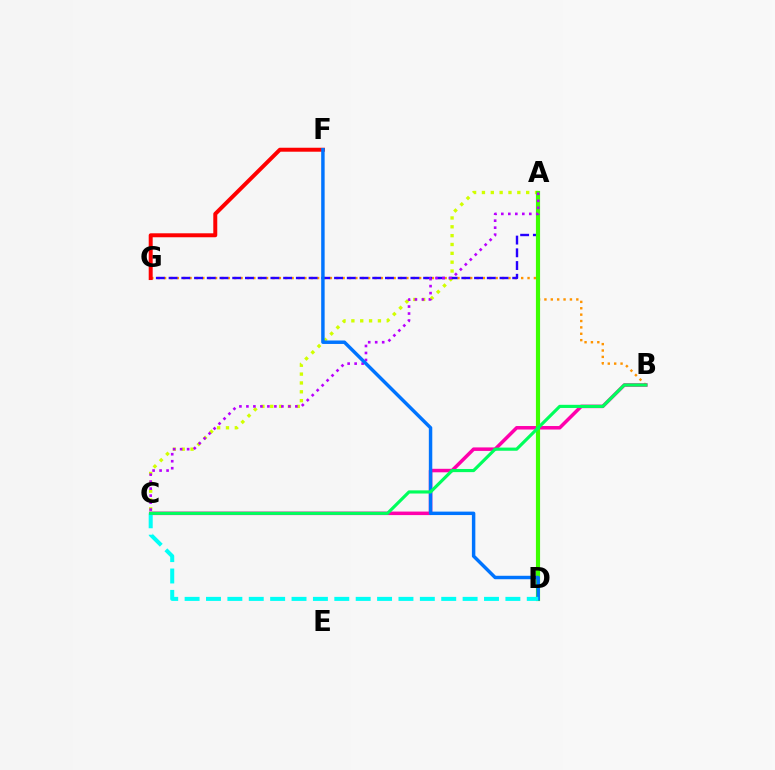{('B', 'G'): [{'color': '#ff9400', 'line_style': 'dotted', 'thickness': 1.73}], ('B', 'C'): [{'color': '#ff00ac', 'line_style': 'solid', 'thickness': 2.53}, {'color': '#00ff5c', 'line_style': 'solid', 'thickness': 2.27}], ('A', 'C'): [{'color': '#d1ff00', 'line_style': 'dotted', 'thickness': 2.4}, {'color': '#b900ff', 'line_style': 'dotted', 'thickness': 1.9}], ('A', 'G'): [{'color': '#2500ff', 'line_style': 'dashed', 'thickness': 1.73}], ('A', 'D'): [{'color': '#3dff00', 'line_style': 'solid', 'thickness': 2.99}], ('F', 'G'): [{'color': '#ff0000', 'line_style': 'solid', 'thickness': 2.86}], ('D', 'F'): [{'color': '#0074ff', 'line_style': 'solid', 'thickness': 2.48}], ('C', 'D'): [{'color': '#00fff6', 'line_style': 'dashed', 'thickness': 2.91}]}